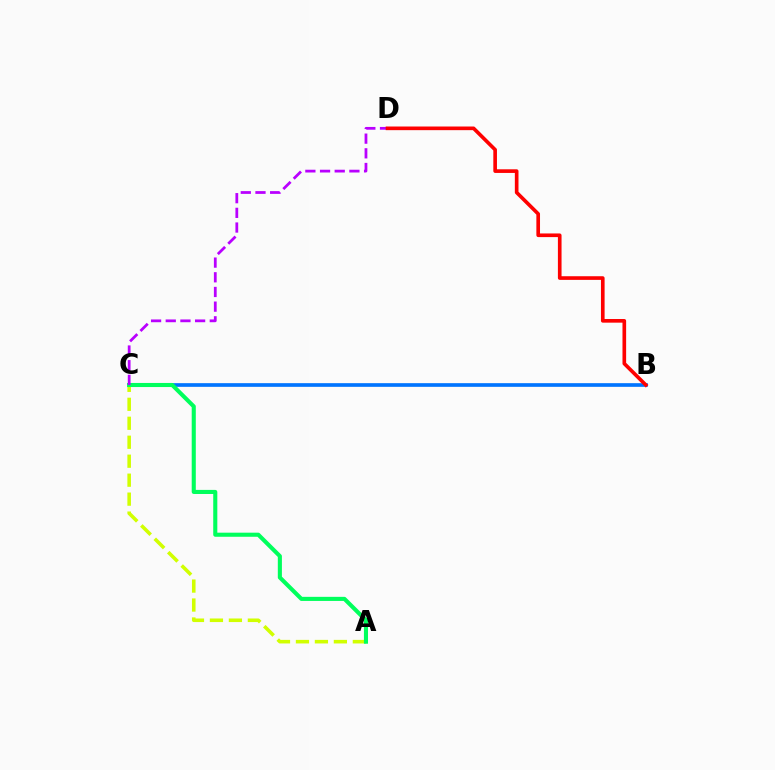{('B', 'C'): [{'color': '#0074ff', 'line_style': 'solid', 'thickness': 2.64}], ('A', 'C'): [{'color': '#d1ff00', 'line_style': 'dashed', 'thickness': 2.58}, {'color': '#00ff5c', 'line_style': 'solid', 'thickness': 2.94}], ('C', 'D'): [{'color': '#b900ff', 'line_style': 'dashed', 'thickness': 1.99}], ('B', 'D'): [{'color': '#ff0000', 'line_style': 'solid', 'thickness': 2.63}]}